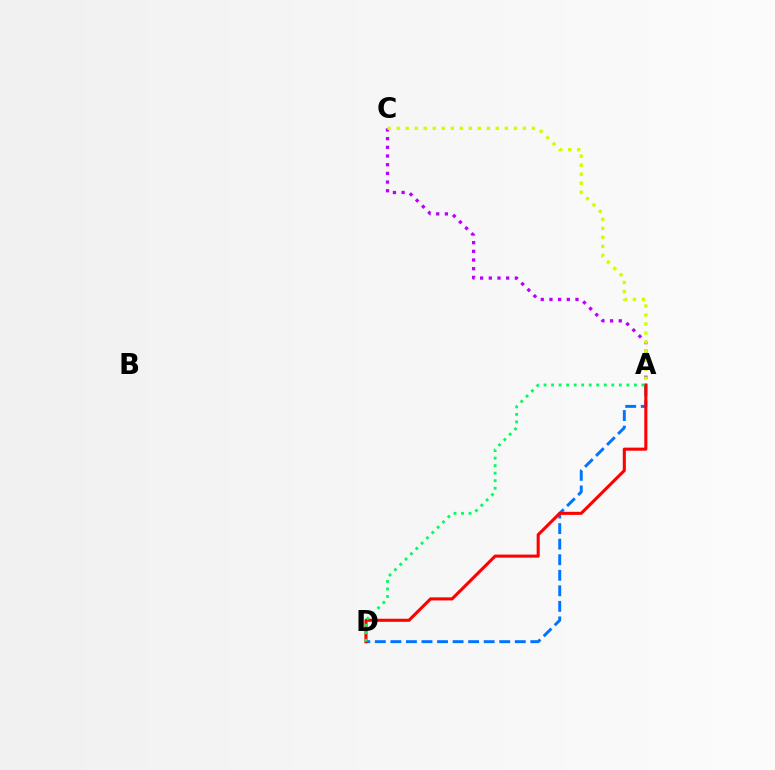{('A', 'C'): [{'color': '#b900ff', 'line_style': 'dotted', 'thickness': 2.36}, {'color': '#d1ff00', 'line_style': 'dotted', 'thickness': 2.45}], ('A', 'D'): [{'color': '#0074ff', 'line_style': 'dashed', 'thickness': 2.11}, {'color': '#ff0000', 'line_style': 'solid', 'thickness': 2.21}, {'color': '#00ff5c', 'line_style': 'dotted', 'thickness': 2.05}]}